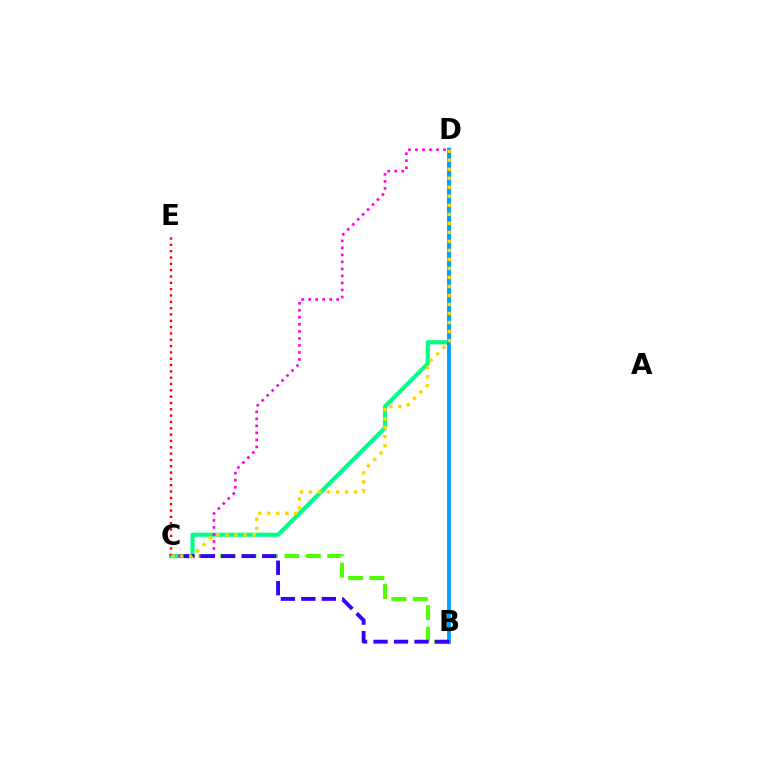{('B', 'C'): [{'color': '#4fff00', 'line_style': 'dashed', 'thickness': 2.91}, {'color': '#3700ff', 'line_style': 'dashed', 'thickness': 2.78}], ('C', 'D'): [{'color': '#00ff86', 'line_style': 'solid', 'thickness': 2.95}, {'color': '#ff00ed', 'line_style': 'dotted', 'thickness': 1.91}, {'color': '#ffd500', 'line_style': 'dotted', 'thickness': 2.45}], ('B', 'D'): [{'color': '#009eff', 'line_style': 'solid', 'thickness': 2.77}], ('C', 'E'): [{'color': '#ff0000', 'line_style': 'dotted', 'thickness': 1.72}]}